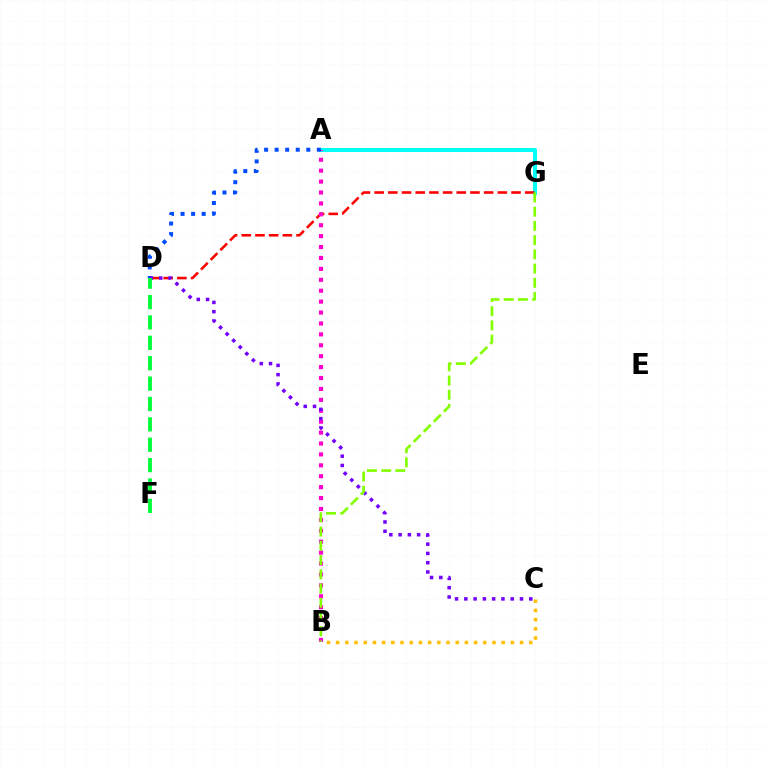{('A', 'G'): [{'color': '#00fff6', 'line_style': 'solid', 'thickness': 2.91}], ('D', 'G'): [{'color': '#ff0000', 'line_style': 'dashed', 'thickness': 1.86}], ('A', 'B'): [{'color': '#ff00cf', 'line_style': 'dotted', 'thickness': 2.97}], ('A', 'D'): [{'color': '#004bff', 'line_style': 'dotted', 'thickness': 2.87}], ('C', 'D'): [{'color': '#7200ff', 'line_style': 'dotted', 'thickness': 2.52}], ('B', 'G'): [{'color': '#84ff00', 'line_style': 'dashed', 'thickness': 1.93}], ('D', 'F'): [{'color': '#00ff39', 'line_style': 'dashed', 'thickness': 2.77}], ('B', 'C'): [{'color': '#ffbd00', 'line_style': 'dotted', 'thickness': 2.5}]}